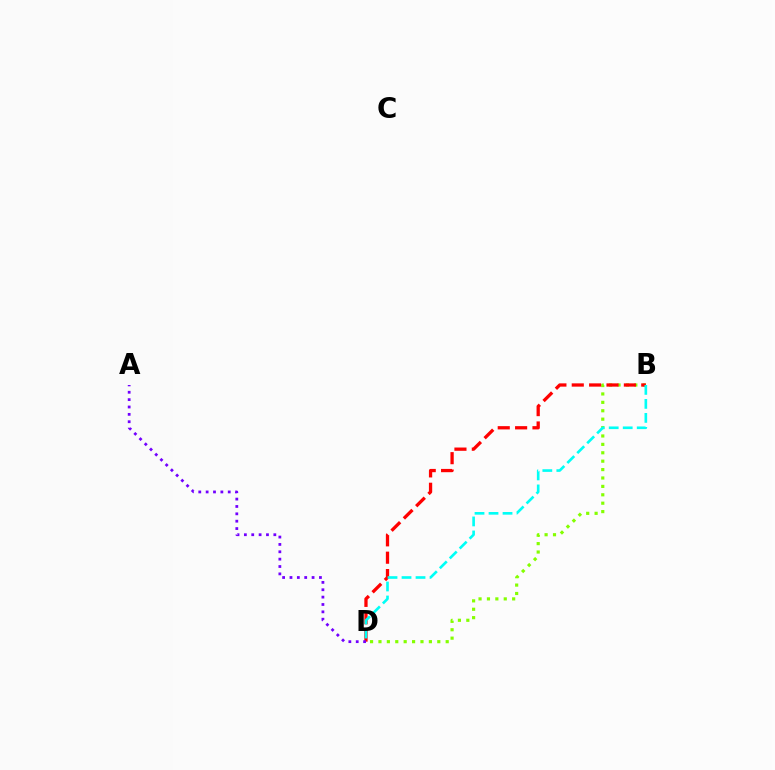{('B', 'D'): [{'color': '#84ff00', 'line_style': 'dotted', 'thickness': 2.28}, {'color': '#ff0000', 'line_style': 'dashed', 'thickness': 2.36}, {'color': '#00fff6', 'line_style': 'dashed', 'thickness': 1.9}], ('A', 'D'): [{'color': '#7200ff', 'line_style': 'dotted', 'thickness': 2.0}]}